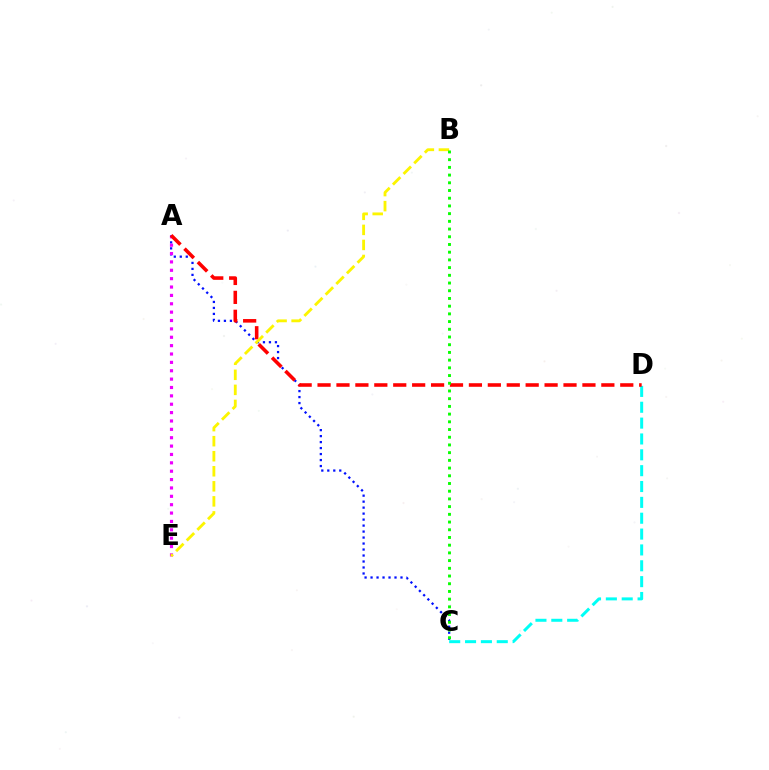{('A', 'C'): [{'color': '#0010ff', 'line_style': 'dotted', 'thickness': 1.63}], ('A', 'E'): [{'color': '#ee00ff', 'line_style': 'dotted', 'thickness': 2.27}], ('C', 'D'): [{'color': '#00fff6', 'line_style': 'dashed', 'thickness': 2.15}], ('A', 'D'): [{'color': '#ff0000', 'line_style': 'dashed', 'thickness': 2.57}], ('B', 'E'): [{'color': '#fcf500', 'line_style': 'dashed', 'thickness': 2.04}], ('B', 'C'): [{'color': '#08ff00', 'line_style': 'dotted', 'thickness': 2.09}]}